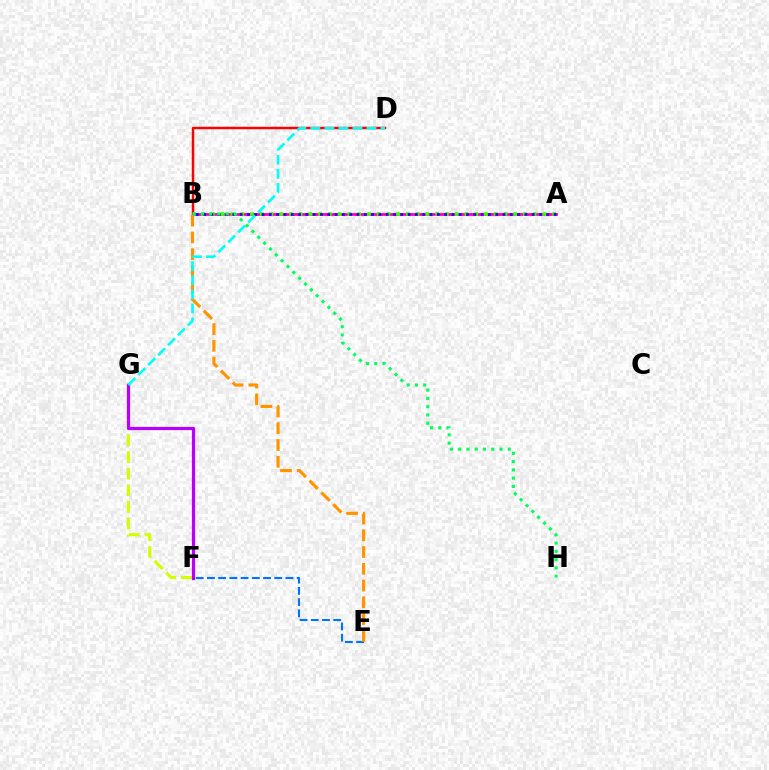{('B', 'D'): [{'color': '#ff0000', 'line_style': 'solid', 'thickness': 1.78}], ('E', 'F'): [{'color': '#0074ff', 'line_style': 'dashed', 'thickness': 1.52}], ('A', 'B'): [{'color': '#ff00ac', 'line_style': 'solid', 'thickness': 1.99}, {'color': '#3dff00', 'line_style': 'dotted', 'thickness': 2.65}, {'color': '#2500ff', 'line_style': 'dotted', 'thickness': 1.98}], ('F', 'G'): [{'color': '#d1ff00', 'line_style': 'dashed', 'thickness': 2.26}, {'color': '#b900ff', 'line_style': 'solid', 'thickness': 2.31}], ('B', 'E'): [{'color': '#ff9400', 'line_style': 'dashed', 'thickness': 2.28}], ('D', 'G'): [{'color': '#00fff6', 'line_style': 'dashed', 'thickness': 1.91}], ('B', 'H'): [{'color': '#00ff5c', 'line_style': 'dotted', 'thickness': 2.25}]}